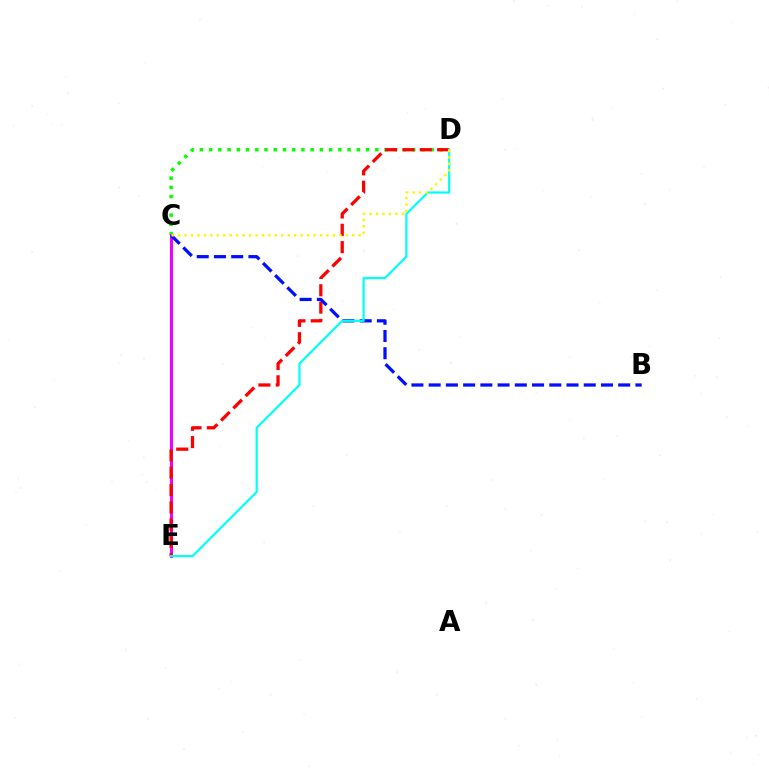{('C', 'D'): [{'color': '#08ff00', 'line_style': 'dotted', 'thickness': 2.51}, {'color': '#fcf500', 'line_style': 'dotted', 'thickness': 1.75}], ('C', 'E'): [{'color': '#ee00ff', 'line_style': 'solid', 'thickness': 2.2}], ('D', 'E'): [{'color': '#ff0000', 'line_style': 'dashed', 'thickness': 2.35}, {'color': '#00fff6', 'line_style': 'solid', 'thickness': 1.58}], ('B', 'C'): [{'color': '#0010ff', 'line_style': 'dashed', 'thickness': 2.34}]}